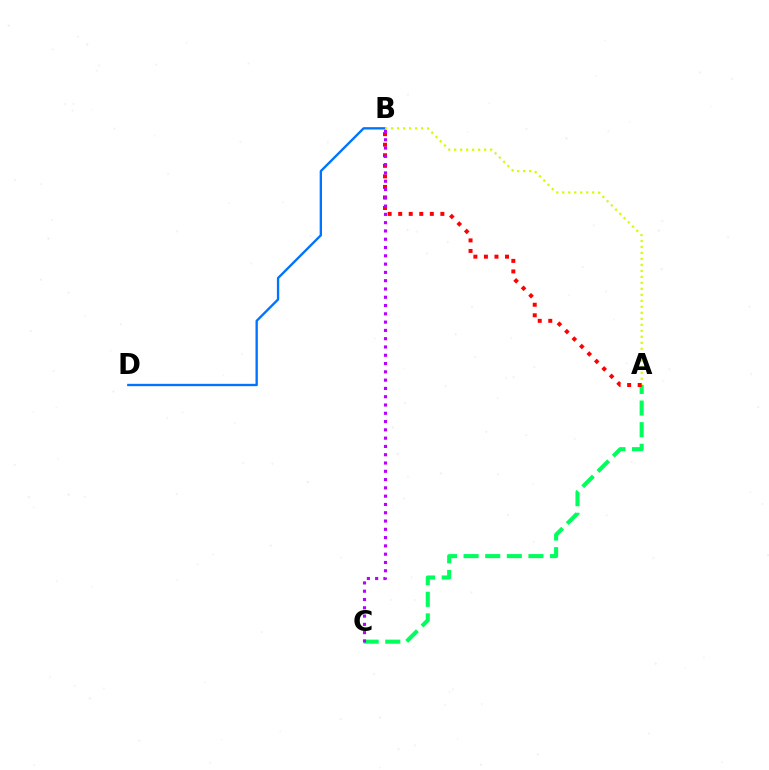{('A', 'C'): [{'color': '#00ff5c', 'line_style': 'dashed', 'thickness': 2.94}], ('B', 'D'): [{'color': '#0074ff', 'line_style': 'solid', 'thickness': 1.69}], ('A', 'B'): [{'color': '#d1ff00', 'line_style': 'dotted', 'thickness': 1.63}, {'color': '#ff0000', 'line_style': 'dotted', 'thickness': 2.86}], ('B', 'C'): [{'color': '#b900ff', 'line_style': 'dotted', 'thickness': 2.25}]}